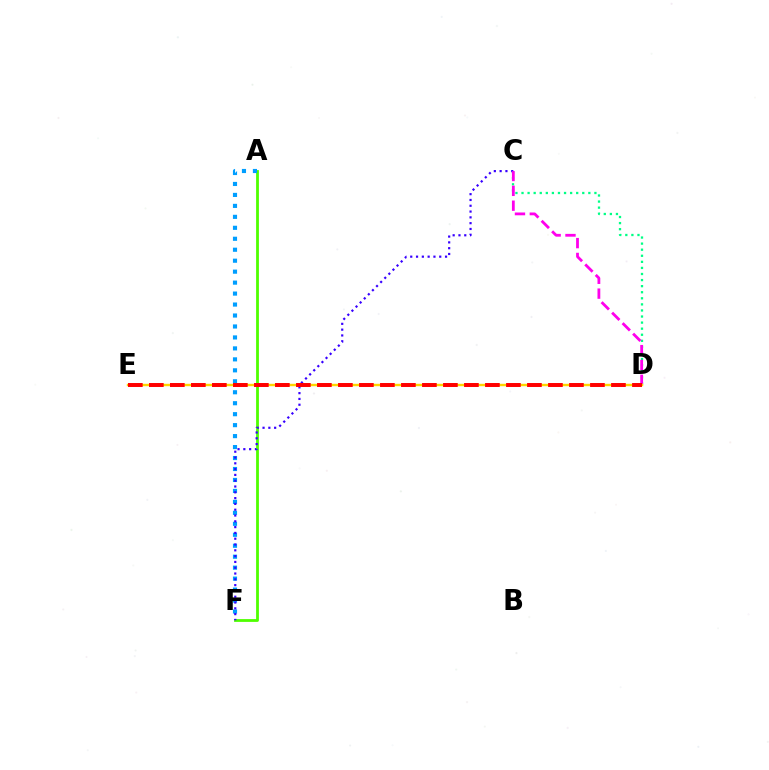{('C', 'D'): [{'color': '#00ff86', 'line_style': 'dotted', 'thickness': 1.65}, {'color': '#ff00ed', 'line_style': 'dashed', 'thickness': 2.02}], ('A', 'F'): [{'color': '#4fff00', 'line_style': 'solid', 'thickness': 2.02}, {'color': '#009eff', 'line_style': 'dotted', 'thickness': 2.98}], ('C', 'F'): [{'color': '#3700ff', 'line_style': 'dotted', 'thickness': 1.58}], ('D', 'E'): [{'color': '#ffd500', 'line_style': 'solid', 'thickness': 1.74}, {'color': '#ff0000', 'line_style': 'dashed', 'thickness': 2.85}]}